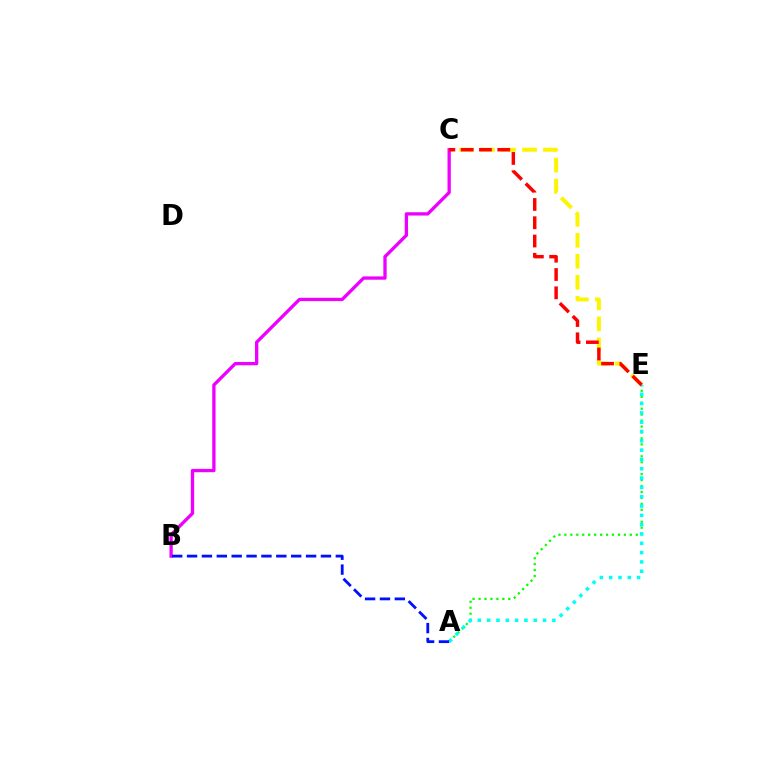{('A', 'E'): [{'color': '#08ff00', 'line_style': 'dotted', 'thickness': 1.62}, {'color': '#00fff6', 'line_style': 'dotted', 'thickness': 2.53}], ('C', 'E'): [{'color': '#fcf500', 'line_style': 'dashed', 'thickness': 2.85}, {'color': '#ff0000', 'line_style': 'dashed', 'thickness': 2.48}], ('B', 'C'): [{'color': '#ee00ff', 'line_style': 'solid', 'thickness': 2.38}], ('A', 'B'): [{'color': '#0010ff', 'line_style': 'dashed', 'thickness': 2.02}]}